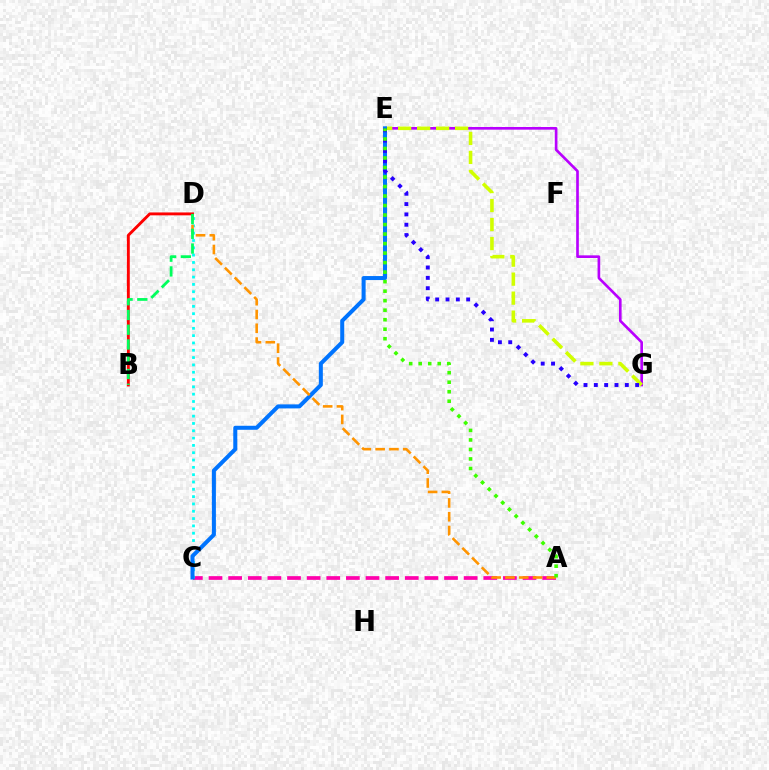{('E', 'G'): [{'color': '#b900ff', 'line_style': 'solid', 'thickness': 1.91}, {'color': '#d1ff00', 'line_style': 'dashed', 'thickness': 2.58}, {'color': '#2500ff', 'line_style': 'dotted', 'thickness': 2.81}], ('A', 'C'): [{'color': '#ff00ac', 'line_style': 'dashed', 'thickness': 2.67}], ('C', 'D'): [{'color': '#00fff6', 'line_style': 'dotted', 'thickness': 1.99}], ('C', 'E'): [{'color': '#0074ff', 'line_style': 'solid', 'thickness': 2.89}], ('A', 'D'): [{'color': '#ff9400', 'line_style': 'dashed', 'thickness': 1.87}], ('B', 'D'): [{'color': '#ff0000', 'line_style': 'solid', 'thickness': 2.08}, {'color': '#00ff5c', 'line_style': 'dashed', 'thickness': 2.0}], ('A', 'E'): [{'color': '#3dff00', 'line_style': 'dotted', 'thickness': 2.58}]}